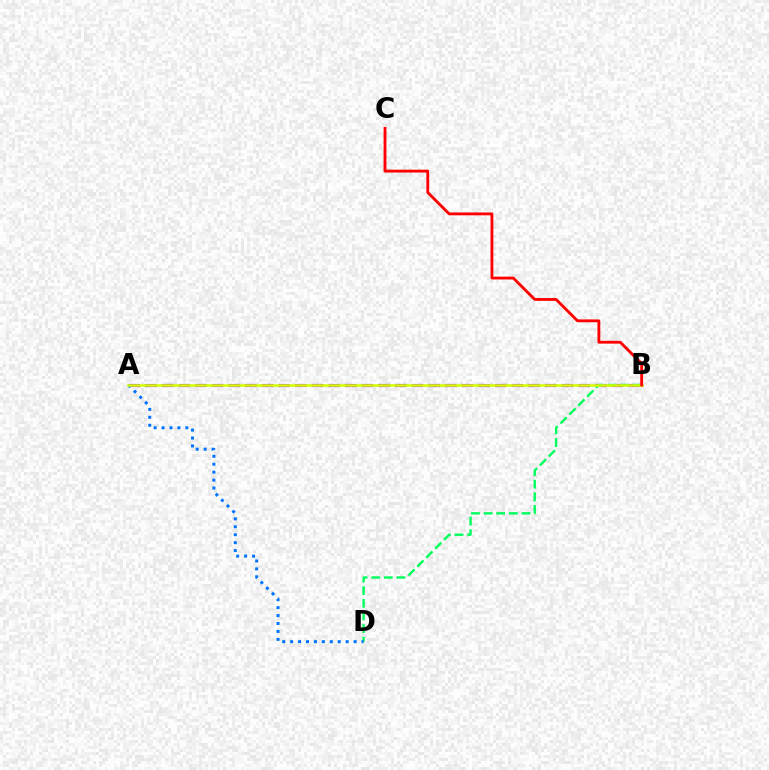{('A', 'B'): [{'color': '#b900ff', 'line_style': 'dashed', 'thickness': 2.26}, {'color': '#d1ff00', 'line_style': 'solid', 'thickness': 1.82}], ('B', 'D'): [{'color': '#00ff5c', 'line_style': 'dashed', 'thickness': 1.72}], ('A', 'D'): [{'color': '#0074ff', 'line_style': 'dotted', 'thickness': 2.16}], ('B', 'C'): [{'color': '#ff0000', 'line_style': 'solid', 'thickness': 2.04}]}